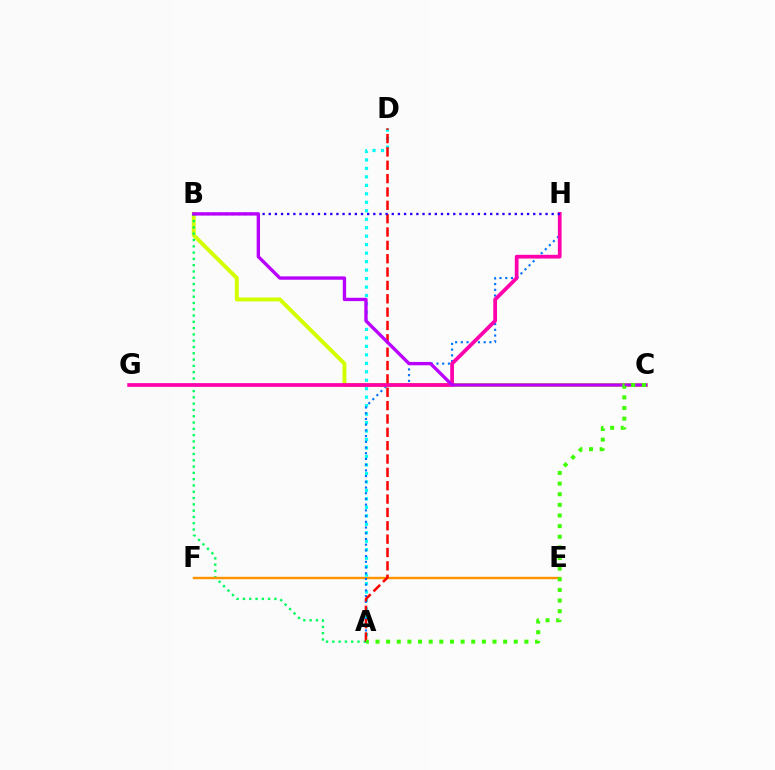{('B', 'C'): [{'color': '#d1ff00', 'line_style': 'solid', 'thickness': 2.82}, {'color': '#b900ff', 'line_style': 'solid', 'thickness': 2.41}], ('A', 'B'): [{'color': '#00ff5c', 'line_style': 'dotted', 'thickness': 1.71}], ('E', 'F'): [{'color': '#ff9400', 'line_style': 'solid', 'thickness': 1.73}], ('A', 'D'): [{'color': '#00fff6', 'line_style': 'dotted', 'thickness': 2.3}, {'color': '#ff0000', 'line_style': 'dashed', 'thickness': 1.81}], ('A', 'H'): [{'color': '#0074ff', 'line_style': 'dotted', 'thickness': 1.55}], ('G', 'H'): [{'color': '#ff00ac', 'line_style': 'solid', 'thickness': 2.69}], ('B', 'H'): [{'color': '#2500ff', 'line_style': 'dotted', 'thickness': 1.67}], ('A', 'C'): [{'color': '#3dff00', 'line_style': 'dotted', 'thickness': 2.89}]}